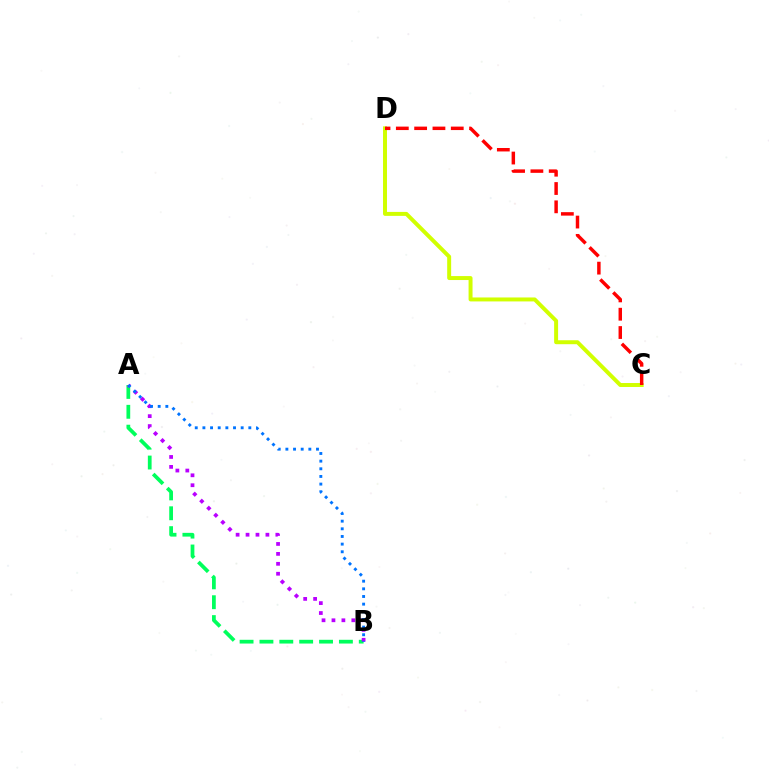{('A', 'B'): [{'color': '#00ff5c', 'line_style': 'dashed', 'thickness': 2.7}, {'color': '#b900ff', 'line_style': 'dotted', 'thickness': 2.7}, {'color': '#0074ff', 'line_style': 'dotted', 'thickness': 2.08}], ('C', 'D'): [{'color': '#d1ff00', 'line_style': 'solid', 'thickness': 2.85}, {'color': '#ff0000', 'line_style': 'dashed', 'thickness': 2.49}]}